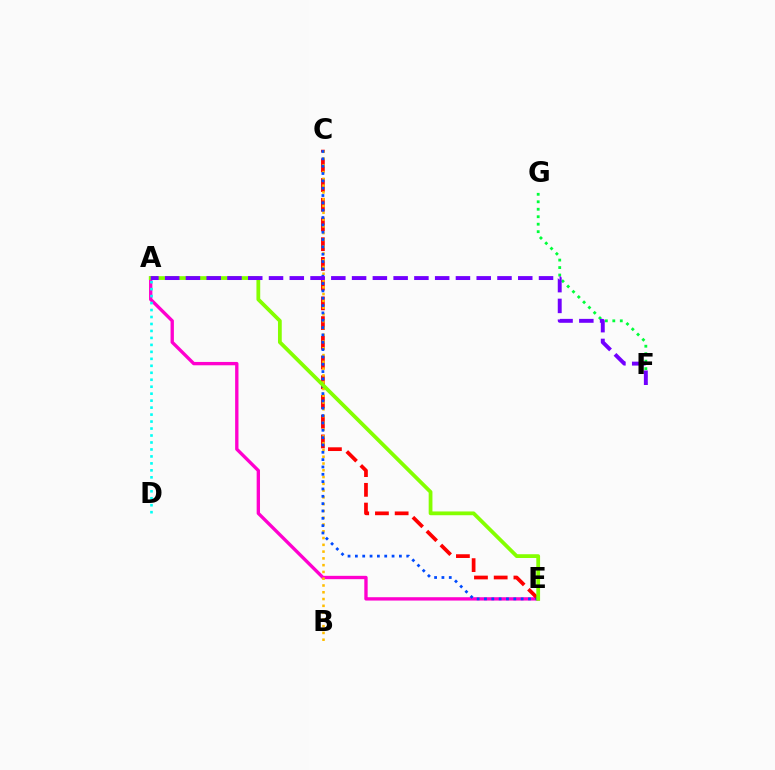{('A', 'E'): [{'color': '#ff00cf', 'line_style': 'solid', 'thickness': 2.41}, {'color': '#84ff00', 'line_style': 'solid', 'thickness': 2.71}], ('C', 'E'): [{'color': '#ff0000', 'line_style': 'dashed', 'thickness': 2.68}, {'color': '#004bff', 'line_style': 'dotted', 'thickness': 1.99}], ('A', 'D'): [{'color': '#00fff6', 'line_style': 'dotted', 'thickness': 1.89}], ('B', 'C'): [{'color': '#ffbd00', 'line_style': 'dotted', 'thickness': 1.84}], ('F', 'G'): [{'color': '#00ff39', 'line_style': 'dotted', 'thickness': 2.03}], ('A', 'F'): [{'color': '#7200ff', 'line_style': 'dashed', 'thickness': 2.82}]}